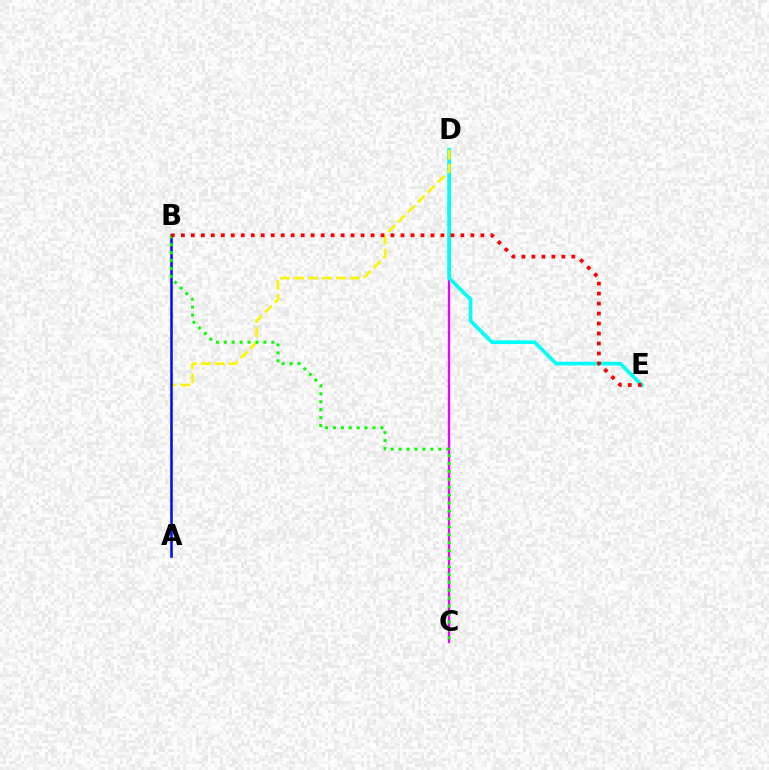{('C', 'D'): [{'color': '#ee00ff', 'line_style': 'solid', 'thickness': 1.64}], ('D', 'E'): [{'color': '#00fff6', 'line_style': 'solid', 'thickness': 2.66}], ('A', 'D'): [{'color': '#fcf500', 'line_style': 'dashed', 'thickness': 1.9}], ('A', 'B'): [{'color': '#0010ff', 'line_style': 'solid', 'thickness': 1.85}], ('B', 'C'): [{'color': '#08ff00', 'line_style': 'dotted', 'thickness': 2.15}], ('B', 'E'): [{'color': '#ff0000', 'line_style': 'dotted', 'thickness': 2.71}]}